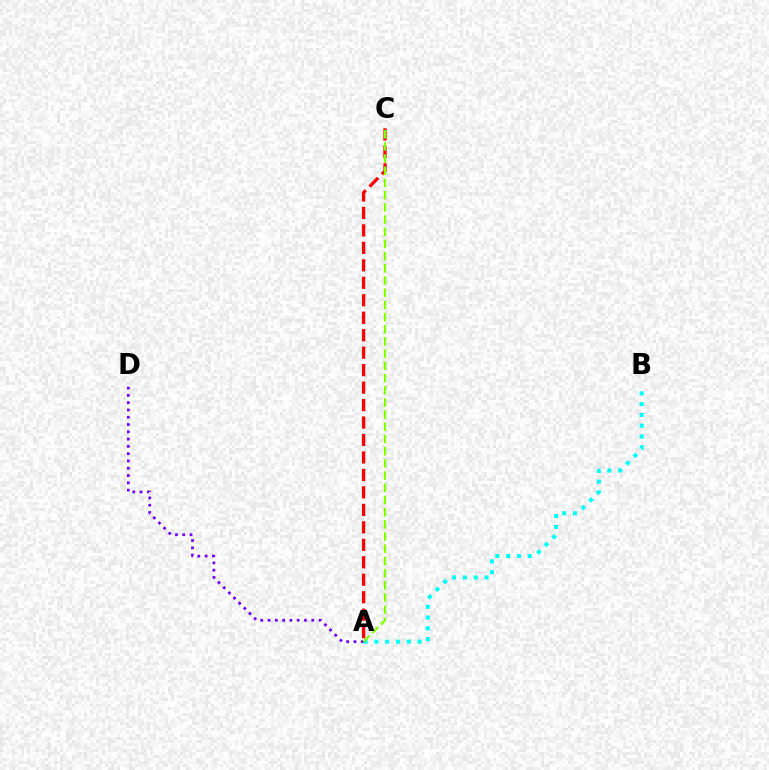{('A', 'D'): [{'color': '#7200ff', 'line_style': 'dotted', 'thickness': 1.98}], ('A', 'C'): [{'color': '#ff0000', 'line_style': 'dashed', 'thickness': 2.37}, {'color': '#84ff00', 'line_style': 'dashed', 'thickness': 1.66}], ('A', 'B'): [{'color': '#00fff6', 'line_style': 'dotted', 'thickness': 2.93}]}